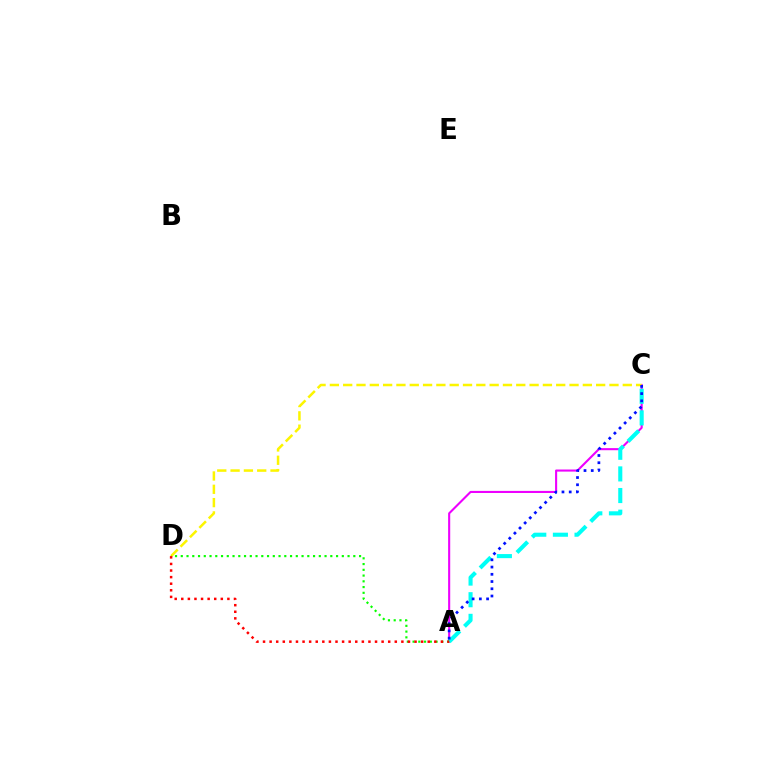{('A', 'C'): [{'color': '#ee00ff', 'line_style': 'solid', 'thickness': 1.51}, {'color': '#00fff6', 'line_style': 'dashed', 'thickness': 2.94}, {'color': '#0010ff', 'line_style': 'dotted', 'thickness': 1.97}], ('C', 'D'): [{'color': '#fcf500', 'line_style': 'dashed', 'thickness': 1.81}], ('A', 'D'): [{'color': '#08ff00', 'line_style': 'dotted', 'thickness': 1.56}, {'color': '#ff0000', 'line_style': 'dotted', 'thickness': 1.79}]}